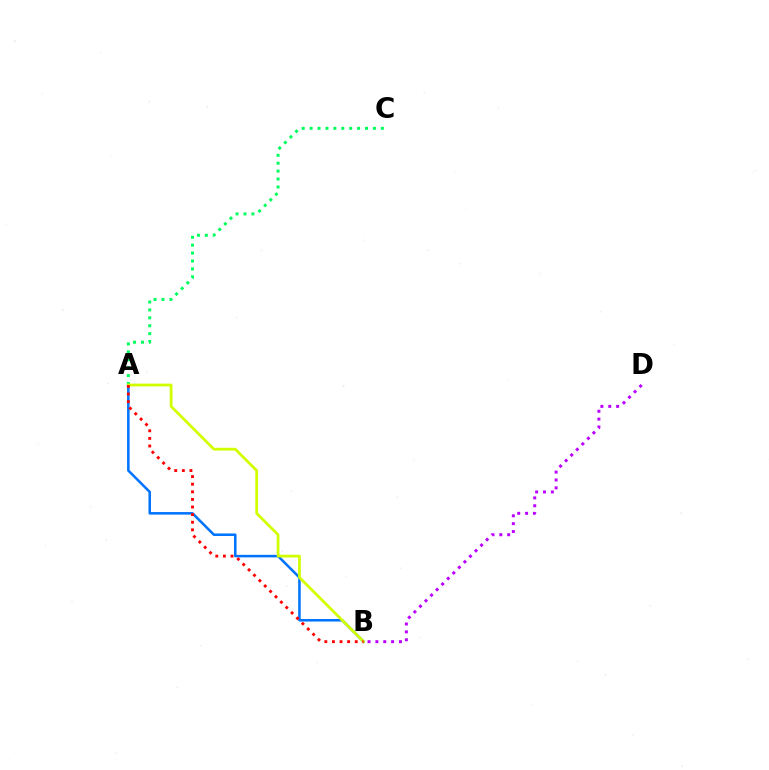{('A', 'B'): [{'color': '#0074ff', 'line_style': 'solid', 'thickness': 1.83}, {'color': '#d1ff00', 'line_style': 'solid', 'thickness': 1.99}, {'color': '#ff0000', 'line_style': 'dotted', 'thickness': 2.07}], ('A', 'C'): [{'color': '#00ff5c', 'line_style': 'dotted', 'thickness': 2.15}], ('B', 'D'): [{'color': '#b900ff', 'line_style': 'dotted', 'thickness': 2.14}]}